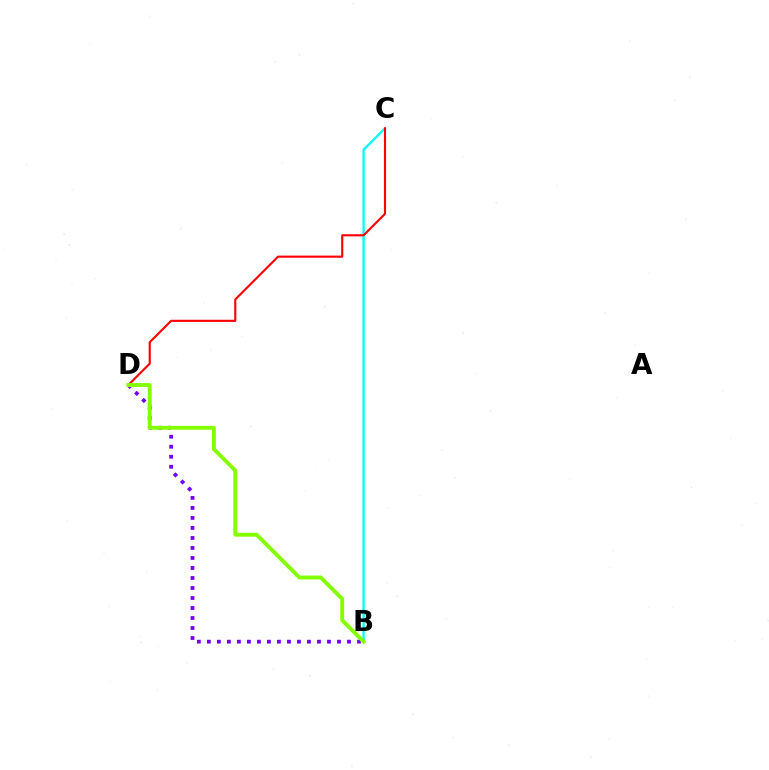{('B', 'C'): [{'color': '#00fff6', 'line_style': 'solid', 'thickness': 1.66}], ('C', 'D'): [{'color': '#ff0000', 'line_style': 'solid', 'thickness': 1.53}], ('B', 'D'): [{'color': '#7200ff', 'line_style': 'dotted', 'thickness': 2.72}, {'color': '#84ff00', 'line_style': 'solid', 'thickness': 2.8}]}